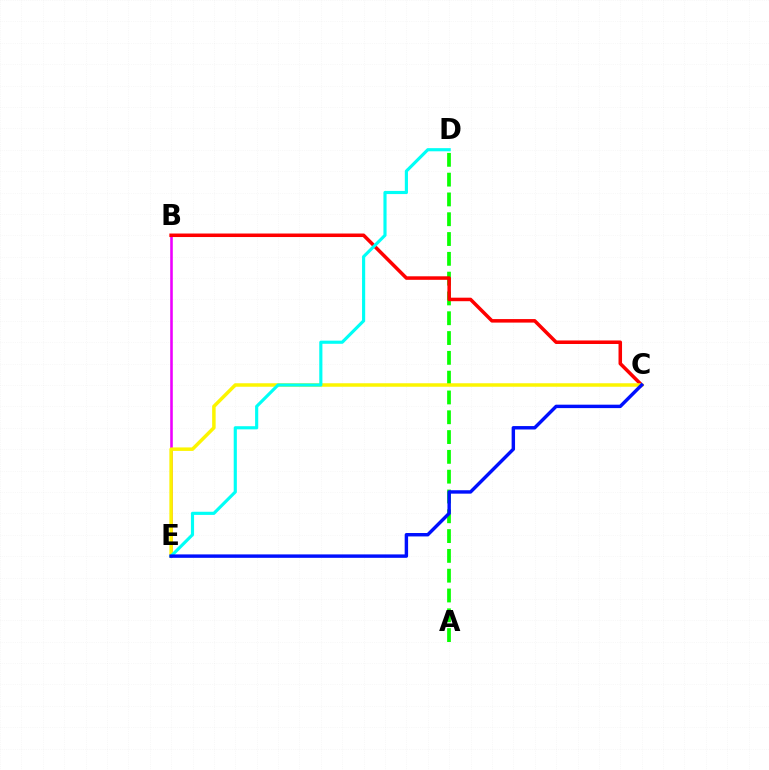{('B', 'E'): [{'color': '#ee00ff', 'line_style': 'solid', 'thickness': 1.86}], ('A', 'D'): [{'color': '#08ff00', 'line_style': 'dashed', 'thickness': 2.69}], ('B', 'C'): [{'color': '#ff0000', 'line_style': 'solid', 'thickness': 2.54}], ('C', 'E'): [{'color': '#fcf500', 'line_style': 'solid', 'thickness': 2.51}, {'color': '#0010ff', 'line_style': 'solid', 'thickness': 2.46}], ('D', 'E'): [{'color': '#00fff6', 'line_style': 'solid', 'thickness': 2.27}]}